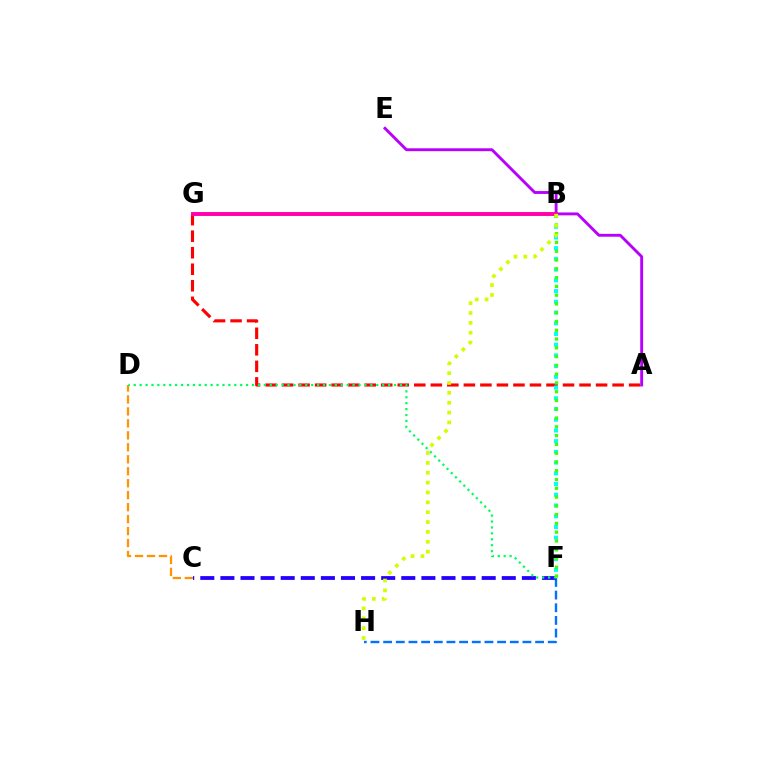{('C', 'D'): [{'color': '#ff9400', 'line_style': 'dashed', 'thickness': 1.63}], ('A', 'G'): [{'color': '#ff0000', 'line_style': 'dashed', 'thickness': 2.25}], ('A', 'E'): [{'color': '#b900ff', 'line_style': 'solid', 'thickness': 2.08}], ('F', 'H'): [{'color': '#0074ff', 'line_style': 'dashed', 'thickness': 1.72}], ('B', 'F'): [{'color': '#00fff6', 'line_style': 'dotted', 'thickness': 2.91}, {'color': '#3dff00', 'line_style': 'dotted', 'thickness': 2.39}], ('C', 'F'): [{'color': '#2500ff', 'line_style': 'dashed', 'thickness': 2.73}], ('D', 'F'): [{'color': '#00ff5c', 'line_style': 'dotted', 'thickness': 1.61}], ('B', 'G'): [{'color': '#ff00ac', 'line_style': 'solid', 'thickness': 2.81}], ('B', 'H'): [{'color': '#d1ff00', 'line_style': 'dotted', 'thickness': 2.68}]}